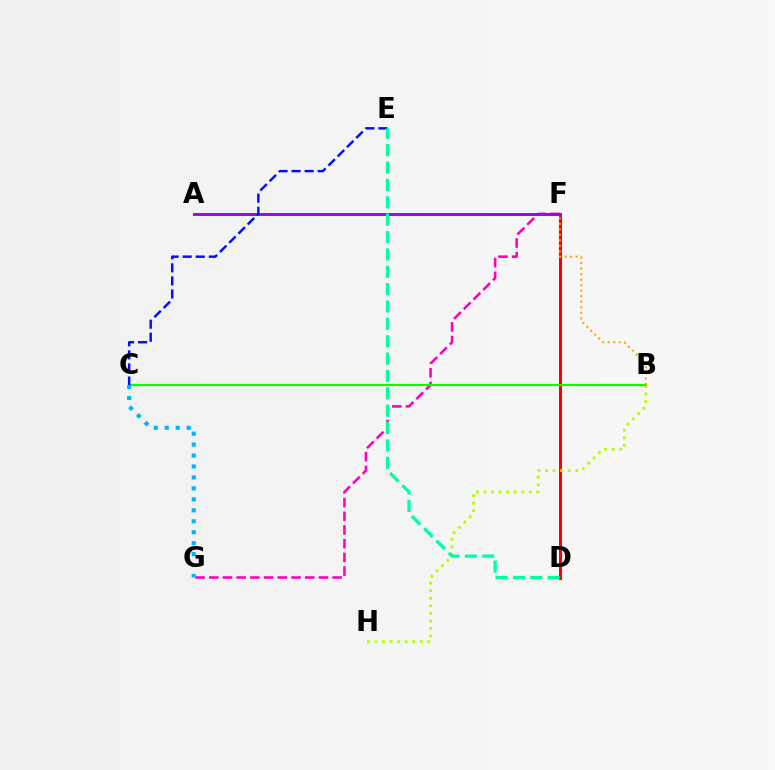{('F', 'G'): [{'color': '#ff00bd', 'line_style': 'dashed', 'thickness': 1.86}], ('D', 'F'): [{'color': '#ff0000', 'line_style': 'solid', 'thickness': 2.19}], ('B', 'H'): [{'color': '#b3ff00', 'line_style': 'dotted', 'thickness': 2.05}], ('B', 'C'): [{'color': '#08ff00', 'line_style': 'solid', 'thickness': 1.52}], ('B', 'F'): [{'color': '#ffa500', 'line_style': 'dotted', 'thickness': 1.5}], ('A', 'F'): [{'color': '#9b00ff', 'line_style': 'solid', 'thickness': 2.1}], ('C', 'E'): [{'color': '#0010ff', 'line_style': 'dashed', 'thickness': 1.77}], ('D', 'E'): [{'color': '#00ff9d', 'line_style': 'dashed', 'thickness': 2.36}], ('C', 'G'): [{'color': '#00b5ff', 'line_style': 'dotted', 'thickness': 2.98}]}